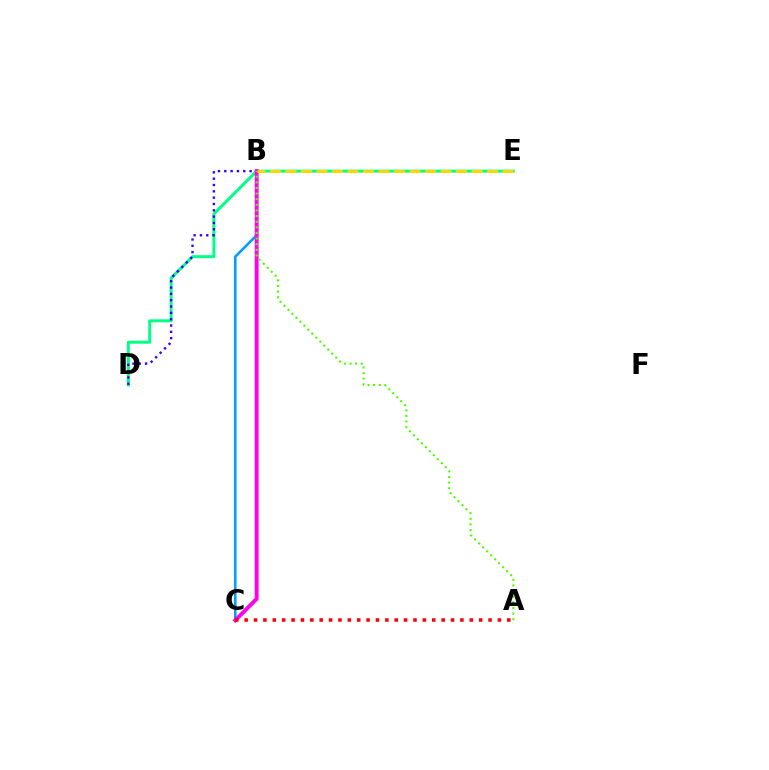{('B', 'C'): [{'color': '#009eff', 'line_style': 'solid', 'thickness': 1.88}, {'color': '#ff00ed', 'line_style': 'solid', 'thickness': 2.8}], ('D', 'E'): [{'color': '#00ff86', 'line_style': 'solid', 'thickness': 2.14}], ('B', 'D'): [{'color': '#3700ff', 'line_style': 'dotted', 'thickness': 1.72}], ('B', 'E'): [{'color': '#ffd500', 'line_style': 'dashed', 'thickness': 2.11}], ('A', 'B'): [{'color': '#4fff00', 'line_style': 'dotted', 'thickness': 1.53}], ('A', 'C'): [{'color': '#ff0000', 'line_style': 'dotted', 'thickness': 2.55}]}